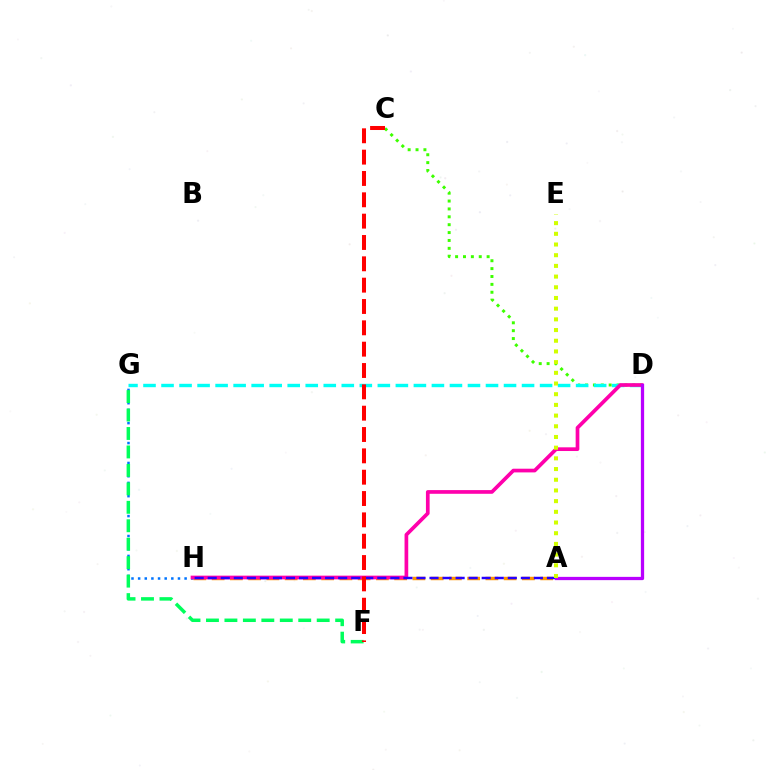{('C', 'D'): [{'color': '#3dff00', 'line_style': 'dotted', 'thickness': 2.14}], ('A', 'H'): [{'color': '#ff9400', 'line_style': 'dashed', 'thickness': 2.48}, {'color': '#2500ff', 'line_style': 'dashed', 'thickness': 1.77}], ('G', 'H'): [{'color': '#0074ff', 'line_style': 'dotted', 'thickness': 1.8}], ('D', 'G'): [{'color': '#00fff6', 'line_style': 'dashed', 'thickness': 2.45}], ('D', 'H'): [{'color': '#ff00ac', 'line_style': 'solid', 'thickness': 2.66}], ('F', 'G'): [{'color': '#00ff5c', 'line_style': 'dashed', 'thickness': 2.51}], ('A', 'D'): [{'color': '#b900ff', 'line_style': 'solid', 'thickness': 2.35}], ('A', 'E'): [{'color': '#d1ff00', 'line_style': 'dotted', 'thickness': 2.91}], ('C', 'F'): [{'color': '#ff0000', 'line_style': 'dashed', 'thickness': 2.9}]}